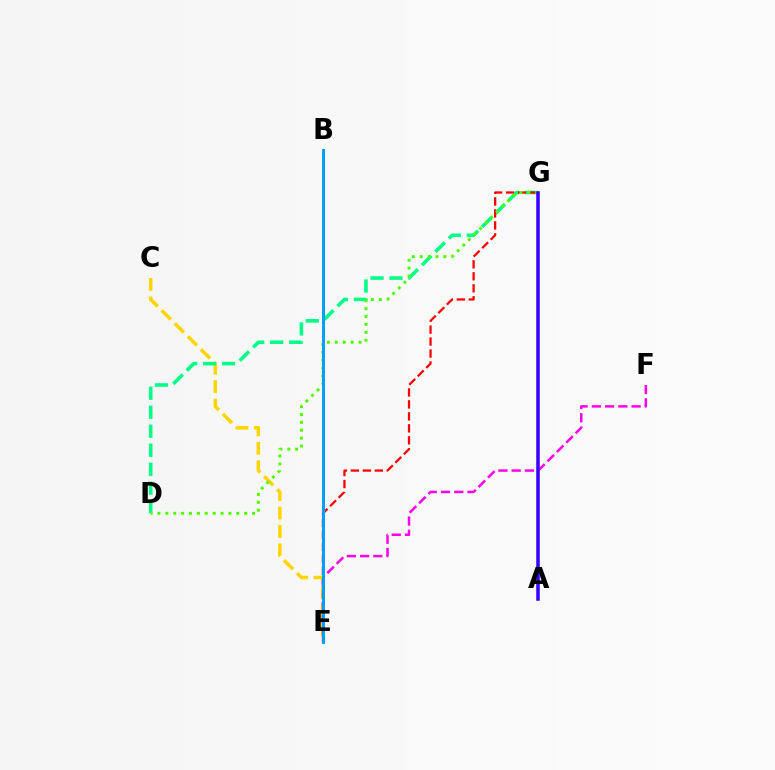{('E', 'F'): [{'color': '#ff00ed', 'line_style': 'dashed', 'thickness': 1.8}], ('C', 'E'): [{'color': '#ffd500', 'line_style': 'dashed', 'thickness': 2.5}], ('D', 'G'): [{'color': '#00ff86', 'line_style': 'dashed', 'thickness': 2.58}, {'color': '#4fff00', 'line_style': 'dotted', 'thickness': 2.14}], ('E', 'G'): [{'color': '#ff0000', 'line_style': 'dashed', 'thickness': 1.63}], ('B', 'E'): [{'color': '#009eff', 'line_style': 'solid', 'thickness': 2.13}], ('A', 'G'): [{'color': '#3700ff', 'line_style': 'solid', 'thickness': 2.53}]}